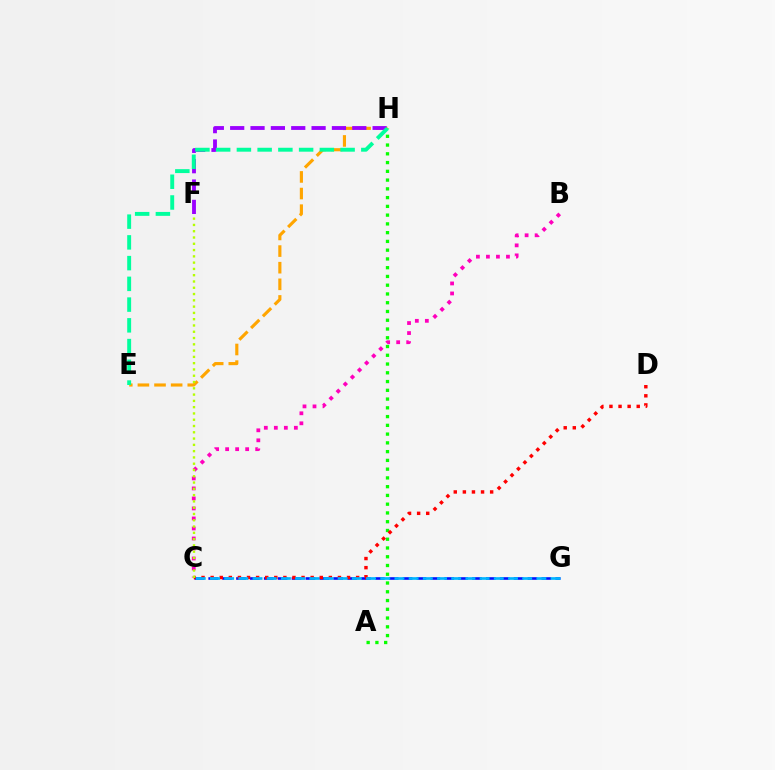{('E', 'H'): [{'color': '#ffa500', 'line_style': 'dashed', 'thickness': 2.26}, {'color': '#00ff9d', 'line_style': 'dashed', 'thickness': 2.82}], ('F', 'H'): [{'color': '#9b00ff', 'line_style': 'dashed', 'thickness': 2.76}], ('C', 'G'): [{'color': '#0010ff', 'line_style': 'dashed', 'thickness': 1.89}, {'color': '#00b5ff', 'line_style': 'dashed', 'thickness': 1.93}], ('A', 'H'): [{'color': '#08ff00', 'line_style': 'dotted', 'thickness': 2.38}], ('B', 'C'): [{'color': '#ff00bd', 'line_style': 'dotted', 'thickness': 2.72}], ('C', 'D'): [{'color': '#ff0000', 'line_style': 'dotted', 'thickness': 2.47}], ('C', 'F'): [{'color': '#b3ff00', 'line_style': 'dotted', 'thickness': 1.71}]}